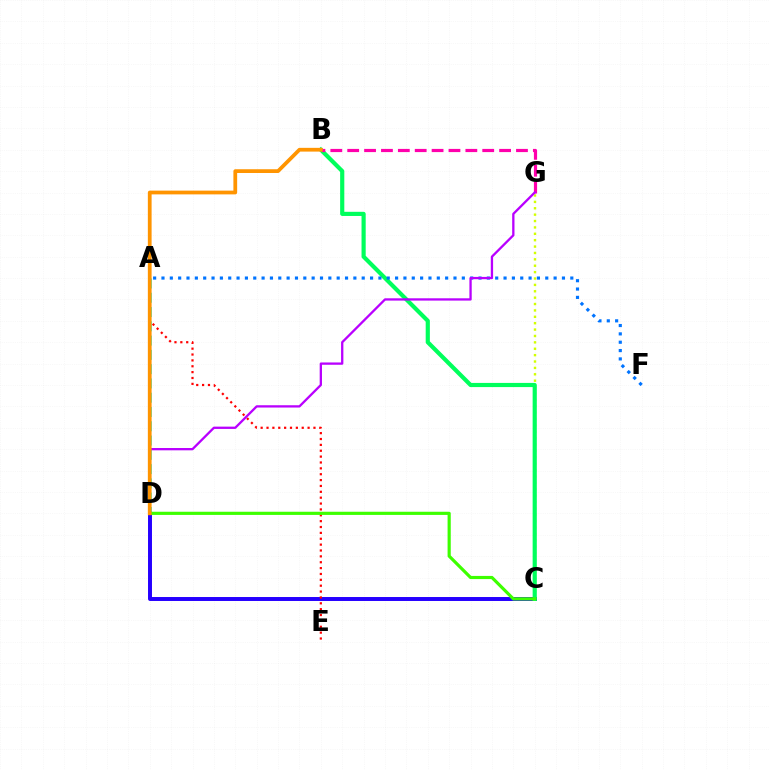{('C', 'D'): [{'color': '#2500ff', 'line_style': 'solid', 'thickness': 2.85}, {'color': '#3dff00', 'line_style': 'solid', 'thickness': 2.28}], ('A', 'E'): [{'color': '#ff0000', 'line_style': 'dotted', 'thickness': 1.59}], ('C', 'G'): [{'color': '#d1ff00', 'line_style': 'dotted', 'thickness': 1.74}], ('A', 'D'): [{'color': '#00fff6', 'line_style': 'dashed', 'thickness': 1.94}], ('B', 'C'): [{'color': '#00ff5c', 'line_style': 'solid', 'thickness': 3.0}], ('B', 'G'): [{'color': '#ff00ac', 'line_style': 'dashed', 'thickness': 2.29}], ('A', 'F'): [{'color': '#0074ff', 'line_style': 'dotted', 'thickness': 2.27}], ('D', 'G'): [{'color': '#b900ff', 'line_style': 'solid', 'thickness': 1.66}], ('B', 'D'): [{'color': '#ff9400', 'line_style': 'solid', 'thickness': 2.71}]}